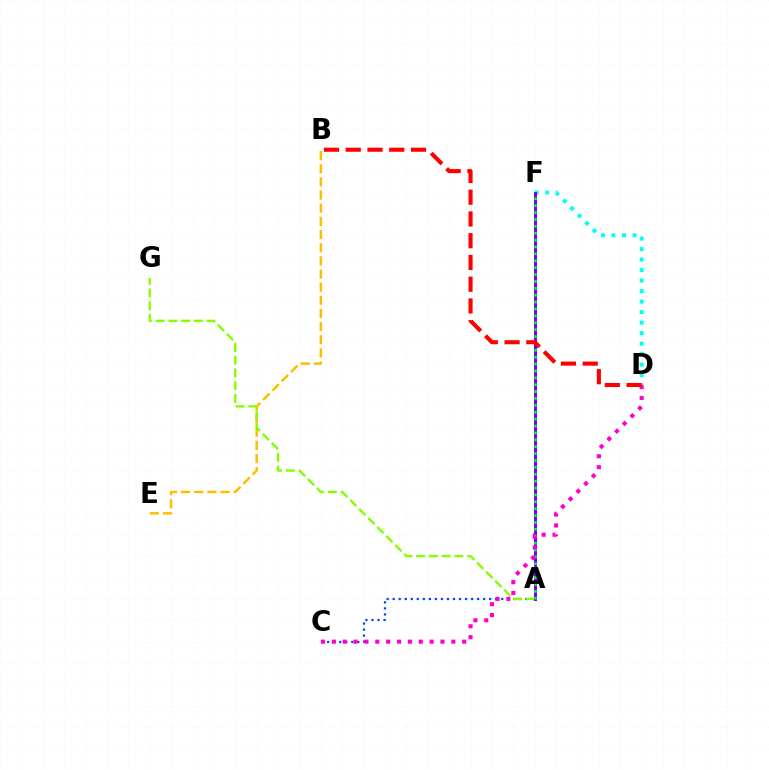{('B', 'E'): [{'color': '#ffbd00', 'line_style': 'dashed', 'thickness': 1.79}], ('A', 'C'): [{'color': '#004bff', 'line_style': 'dotted', 'thickness': 1.64}], ('D', 'F'): [{'color': '#00fff6', 'line_style': 'dotted', 'thickness': 2.85}], ('A', 'G'): [{'color': '#84ff00', 'line_style': 'dashed', 'thickness': 1.73}], ('A', 'F'): [{'color': '#7200ff', 'line_style': 'solid', 'thickness': 2.14}, {'color': '#00ff39', 'line_style': 'dotted', 'thickness': 1.87}], ('C', 'D'): [{'color': '#ff00cf', 'line_style': 'dotted', 'thickness': 2.95}], ('B', 'D'): [{'color': '#ff0000', 'line_style': 'dashed', 'thickness': 2.95}]}